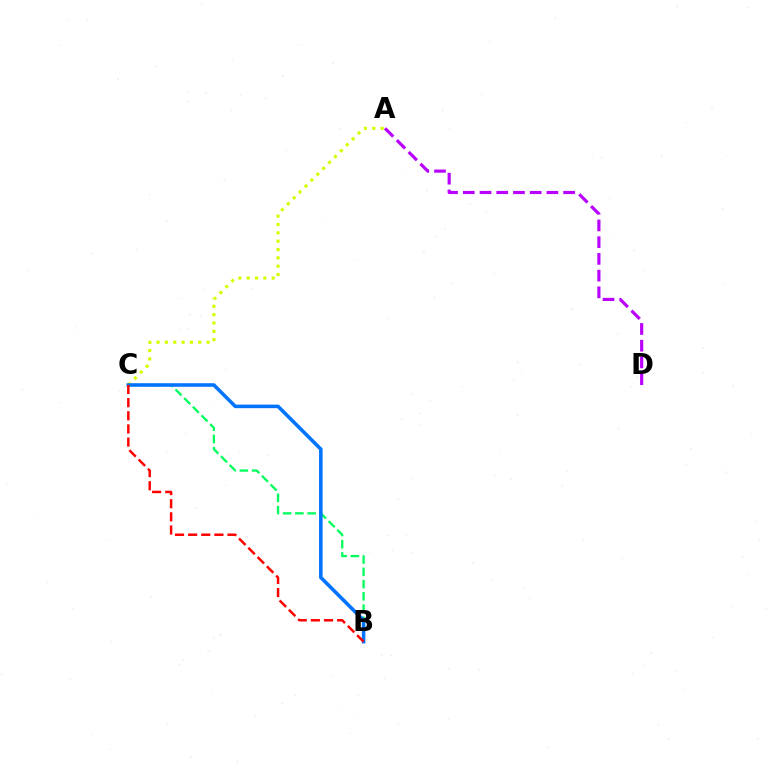{('B', 'C'): [{'color': '#00ff5c', 'line_style': 'dashed', 'thickness': 1.66}, {'color': '#0074ff', 'line_style': 'solid', 'thickness': 2.56}, {'color': '#ff0000', 'line_style': 'dashed', 'thickness': 1.78}], ('A', 'C'): [{'color': '#d1ff00', 'line_style': 'dotted', 'thickness': 2.27}], ('A', 'D'): [{'color': '#b900ff', 'line_style': 'dashed', 'thickness': 2.27}]}